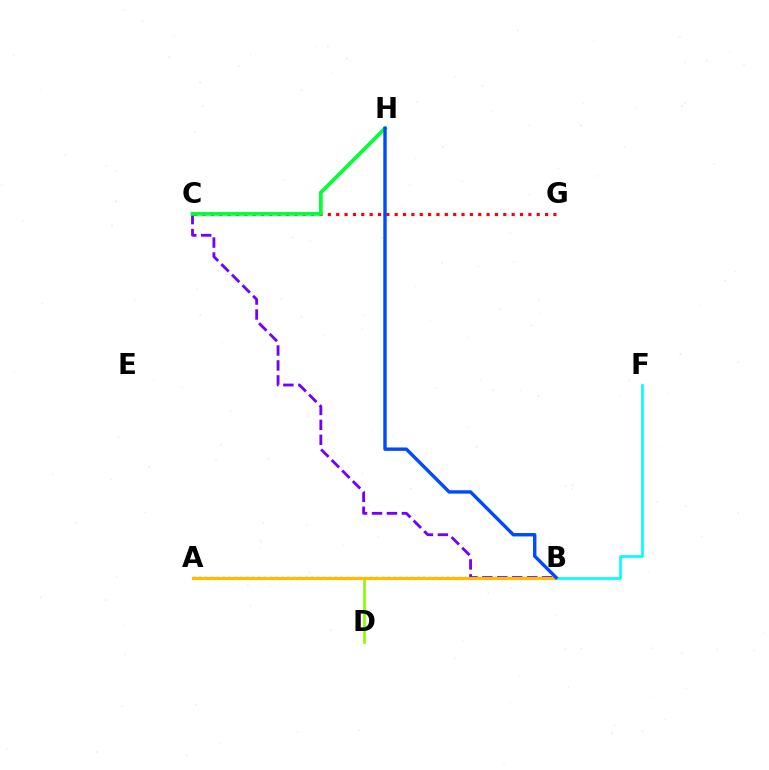{('B', 'F'): [{'color': '#00fff6', 'line_style': 'solid', 'thickness': 1.93}], ('B', 'D'): [{'color': '#84ff00', 'line_style': 'solid', 'thickness': 1.93}], ('C', 'G'): [{'color': '#ff0000', 'line_style': 'dotted', 'thickness': 2.27}], ('A', 'B'): [{'color': '#ff00cf', 'line_style': 'dotted', 'thickness': 1.6}, {'color': '#ffbd00', 'line_style': 'solid', 'thickness': 2.3}], ('B', 'C'): [{'color': '#7200ff', 'line_style': 'dashed', 'thickness': 2.03}], ('C', 'H'): [{'color': '#00ff39', 'line_style': 'solid', 'thickness': 2.69}], ('B', 'H'): [{'color': '#004bff', 'line_style': 'solid', 'thickness': 2.45}]}